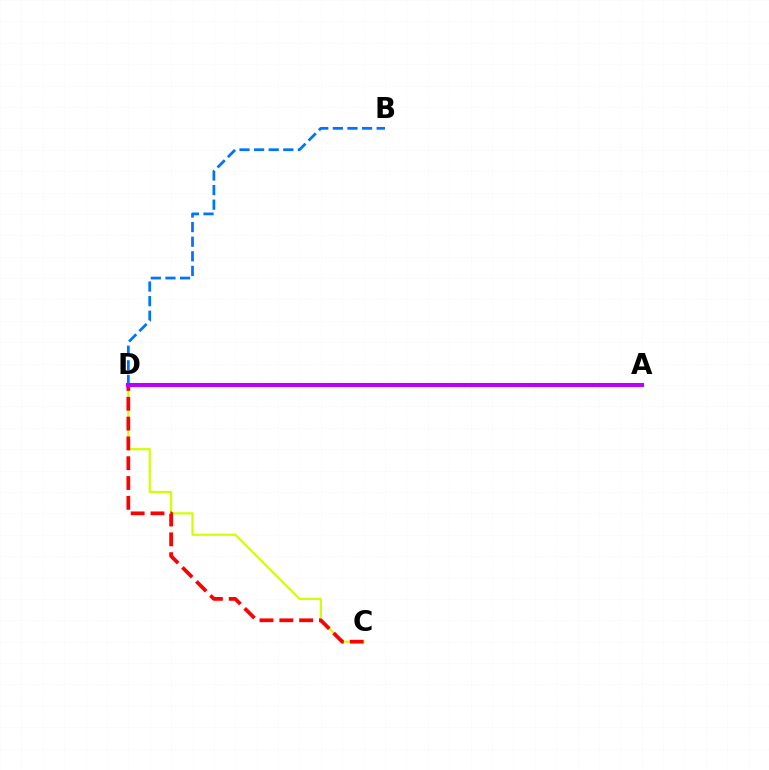{('B', 'D'): [{'color': '#0074ff', 'line_style': 'dashed', 'thickness': 1.98}], ('C', 'D'): [{'color': '#d1ff00', 'line_style': 'solid', 'thickness': 1.58}, {'color': '#ff0000', 'line_style': 'dashed', 'thickness': 2.69}], ('A', 'D'): [{'color': '#00ff5c', 'line_style': 'dotted', 'thickness': 2.88}, {'color': '#b900ff', 'line_style': 'solid', 'thickness': 2.95}]}